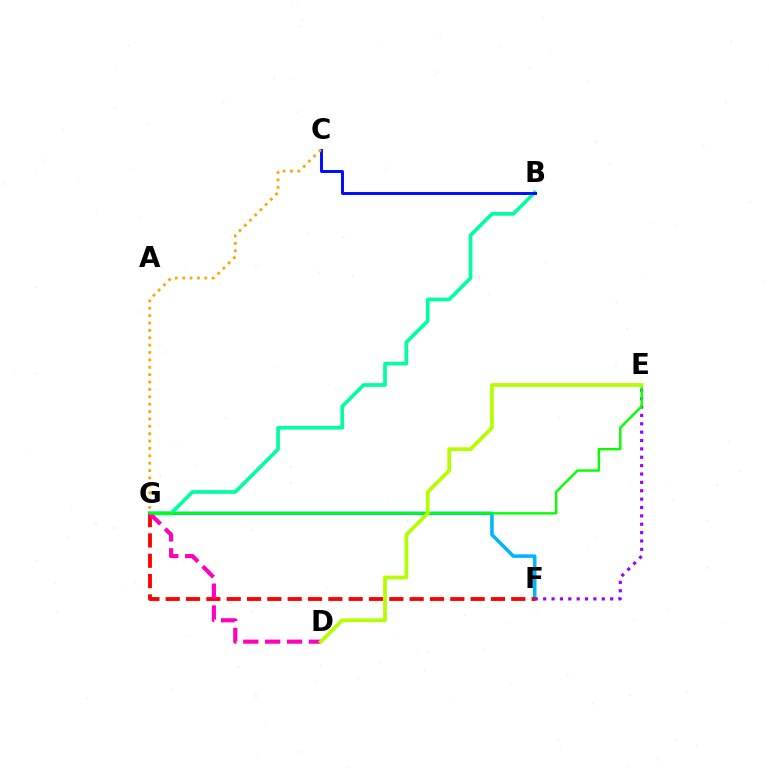{('F', 'G'): [{'color': '#00b5ff', 'line_style': 'solid', 'thickness': 2.54}, {'color': '#ff0000', 'line_style': 'dashed', 'thickness': 2.76}], ('B', 'G'): [{'color': '#00ff9d', 'line_style': 'solid', 'thickness': 2.65}], ('E', 'F'): [{'color': '#9b00ff', 'line_style': 'dotted', 'thickness': 2.28}], ('B', 'C'): [{'color': '#0010ff', 'line_style': 'solid', 'thickness': 2.14}], ('D', 'G'): [{'color': '#ff00bd', 'line_style': 'dashed', 'thickness': 2.97}], ('E', 'G'): [{'color': '#08ff00', 'line_style': 'solid', 'thickness': 1.74}], ('C', 'G'): [{'color': '#ffa500', 'line_style': 'dotted', 'thickness': 2.0}], ('D', 'E'): [{'color': '#b3ff00', 'line_style': 'solid', 'thickness': 2.68}]}